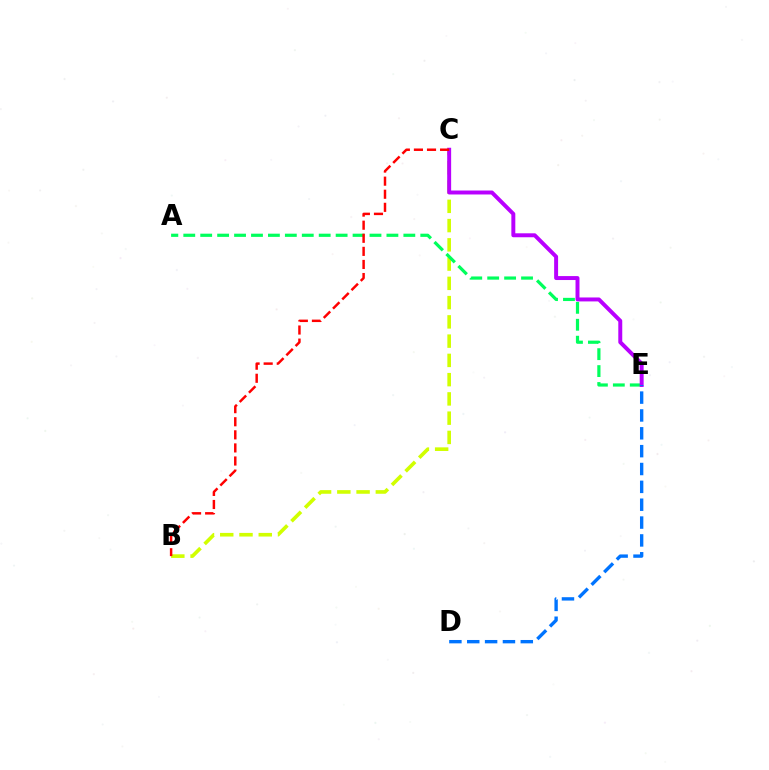{('B', 'C'): [{'color': '#d1ff00', 'line_style': 'dashed', 'thickness': 2.62}, {'color': '#ff0000', 'line_style': 'dashed', 'thickness': 1.78}], ('A', 'E'): [{'color': '#00ff5c', 'line_style': 'dashed', 'thickness': 2.3}], ('C', 'E'): [{'color': '#b900ff', 'line_style': 'solid', 'thickness': 2.84}], ('D', 'E'): [{'color': '#0074ff', 'line_style': 'dashed', 'thickness': 2.43}]}